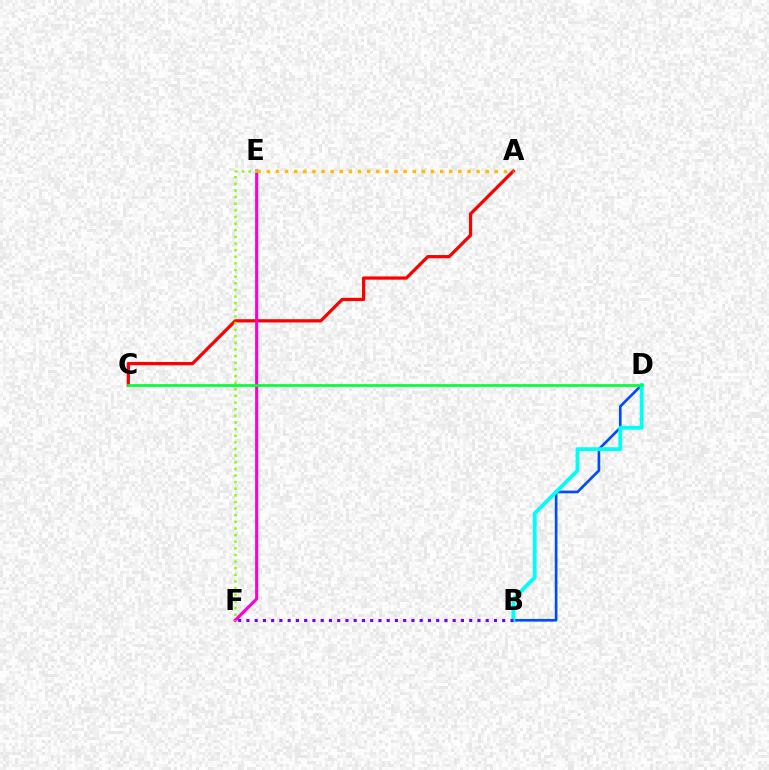{('B', 'D'): [{'color': '#004bff', 'line_style': 'solid', 'thickness': 1.92}, {'color': '#00fff6', 'line_style': 'solid', 'thickness': 2.78}], ('A', 'C'): [{'color': '#ff0000', 'line_style': 'solid', 'thickness': 2.34}], ('E', 'F'): [{'color': '#ff00cf', 'line_style': 'solid', 'thickness': 2.23}, {'color': '#84ff00', 'line_style': 'dotted', 'thickness': 1.8}], ('A', 'E'): [{'color': '#ffbd00', 'line_style': 'dotted', 'thickness': 2.48}], ('B', 'F'): [{'color': '#7200ff', 'line_style': 'dotted', 'thickness': 2.24}], ('C', 'D'): [{'color': '#00ff39', 'line_style': 'solid', 'thickness': 1.95}]}